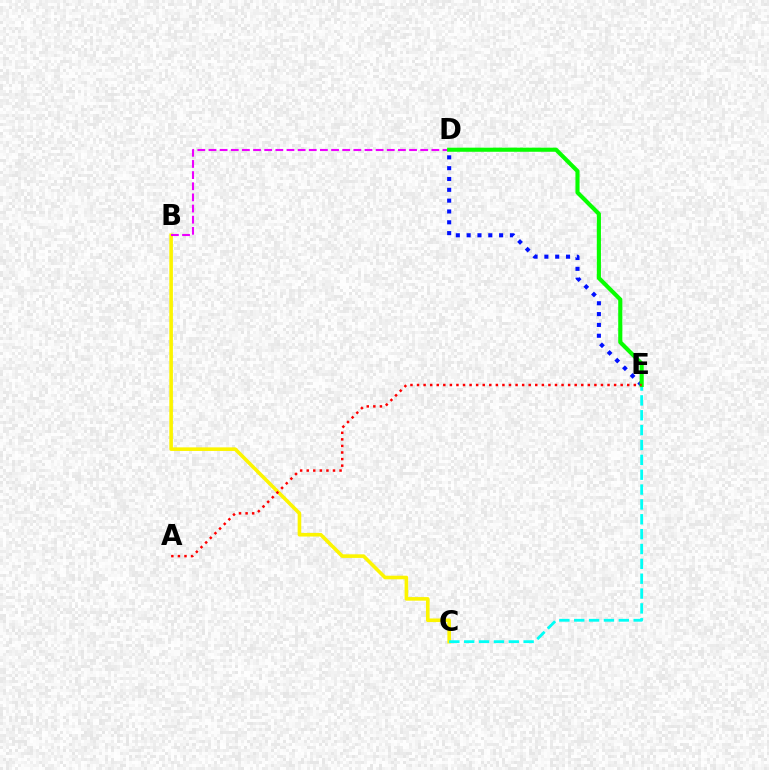{('B', 'C'): [{'color': '#fcf500', 'line_style': 'solid', 'thickness': 2.59}], ('C', 'E'): [{'color': '#00fff6', 'line_style': 'dashed', 'thickness': 2.02}], ('D', 'E'): [{'color': '#0010ff', 'line_style': 'dotted', 'thickness': 2.94}, {'color': '#08ff00', 'line_style': 'solid', 'thickness': 2.96}], ('B', 'D'): [{'color': '#ee00ff', 'line_style': 'dashed', 'thickness': 1.51}], ('A', 'E'): [{'color': '#ff0000', 'line_style': 'dotted', 'thickness': 1.78}]}